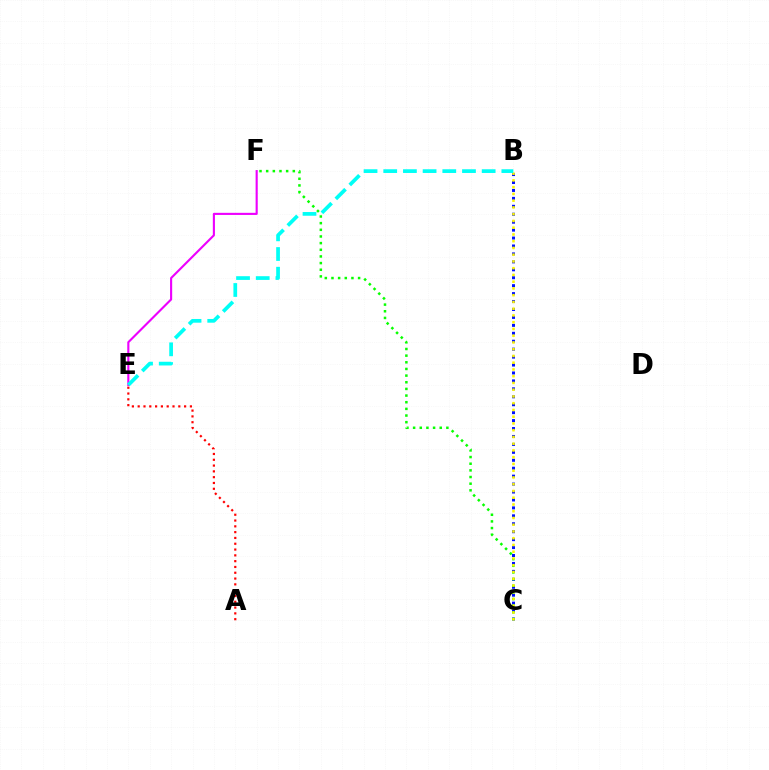{('A', 'E'): [{'color': '#ff0000', 'line_style': 'dotted', 'thickness': 1.58}], ('B', 'C'): [{'color': '#0010ff', 'line_style': 'dotted', 'thickness': 2.16}, {'color': '#fcf500', 'line_style': 'dotted', 'thickness': 1.83}], ('C', 'F'): [{'color': '#08ff00', 'line_style': 'dotted', 'thickness': 1.81}], ('E', 'F'): [{'color': '#ee00ff', 'line_style': 'solid', 'thickness': 1.53}], ('B', 'E'): [{'color': '#00fff6', 'line_style': 'dashed', 'thickness': 2.67}]}